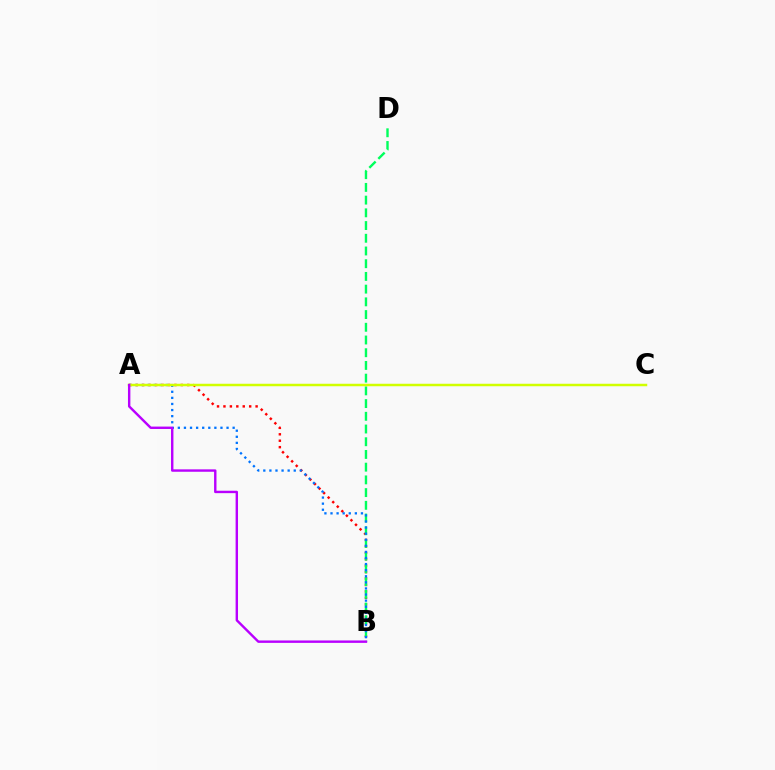{('A', 'B'): [{'color': '#ff0000', 'line_style': 'dotted', 'thickness': 1.75}, {'color': '#0074ff', 'line_style': 'dotted', 'thickness': 1.65}, {'color': '#b900ff', 'line_style': 'solid', 'thickness': 1.73}], ('B', 'D'): [{'color': '#00ff5c', 'line_style': 'dashed', 'thickness': 1.73}], ('A', 'C'): [{'color': '#d1ff00', 'line_style': 'solid', 'thickness': 1.79}]}